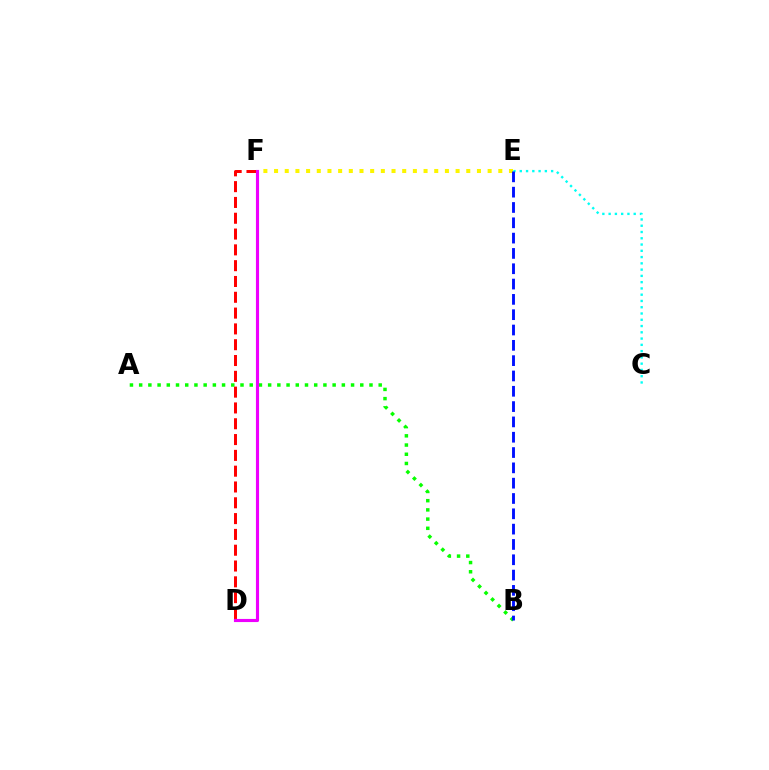{('E', 'F'): [{'color': '#fcf500', 'line_style': 'dotted', 'thickness': 2.9}], ('C', 'E'): [{'color': '#00fff6', 'line_style': 'dotted', 'thickness': 1.7}], ('A', 'B'): [{'color': '#08ff00', 'line_style': 'dotted', 'thickness': 2.5}], ('D', 'F'): [{'color': '#ff0000', 'line_style': 'dashed', 'thickness': 2.15}, {'color': '#ee00ff', 'line_style': 'solid', 'thickness': 2.25}], ('B', 'E'): [{'color': '#0010ff', 'line_style': 'dashed', 'thickness': 2.08}]}